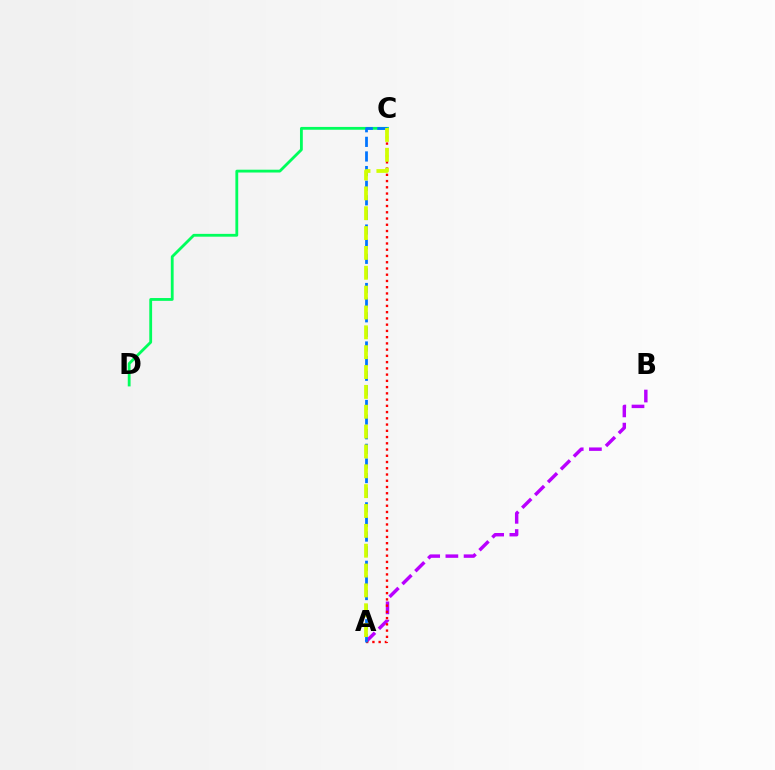{('C', 'D'): [{'color': '#00ff5c', 'line_style': 'solid', 'thickness': 2.03}], ('A', 'B'): [{'color': '#b900ff', 'line_style': 'dashed', 'thickness': 2.47}], ('A', 'C'): [{'color': '#ff0000', 'line_style': 'dotted', 'thickness': 1.7}, {'color': '#0074ff', 'line_style': 'dashed', 'thickness': 1.99}, {'color': '#d1ff00', 'line_style': 'dashed', 'thickness': 2.7}]}